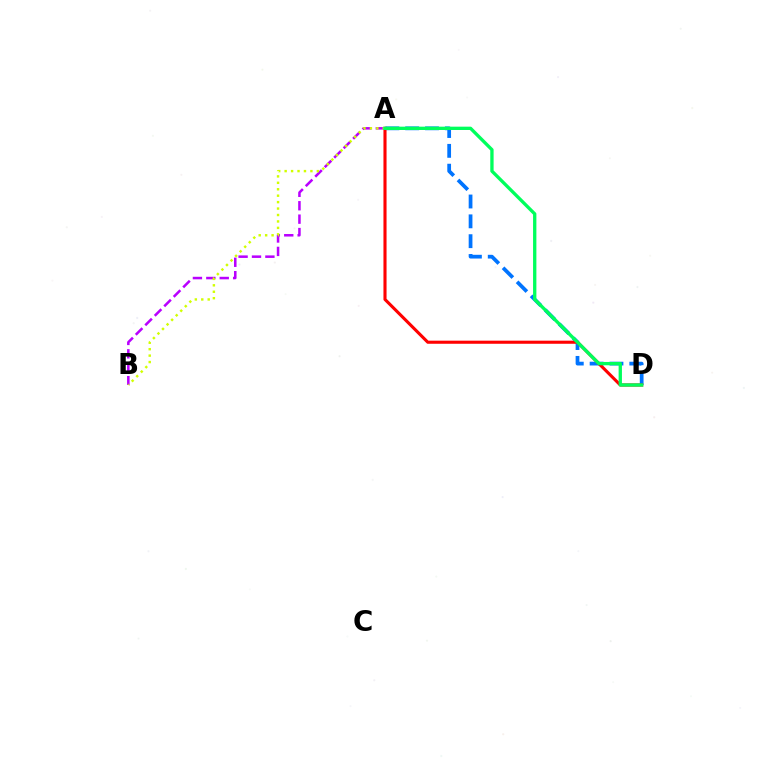{('A', 'B'): [{'color': '#b900ff', 'line_style': 'dashed', 'thickness': 1.82}, {'color': '#d1ff00', 'line_style': 'dotted', 'thickness': 1.75}], ('A', 'D'): [{'color': '#0074ff', 'line_style': 'dashed', 'thickness': 2.69}, {'color': '#ff0000', 'line_style': 'solid', 'thickness': 2.23}, {'color': '#00ff5c', 'line_style': 'solid', 'thickness': 2.39}]}